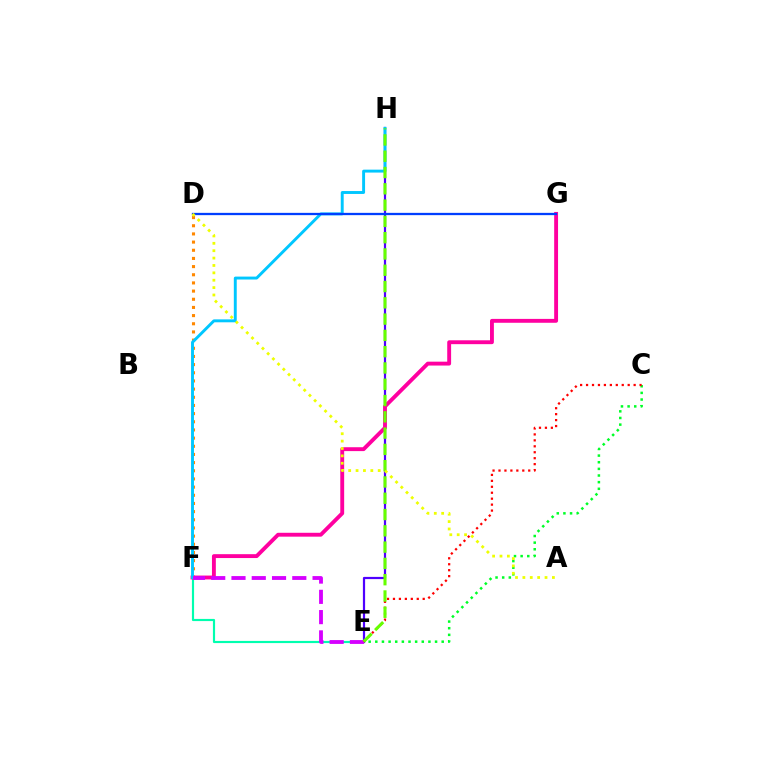{('C', 'E'): [{'color': '#00ff27', 'line_style': 'dotted', 'thickness': 1.8}, {'color': '#ff0000', 'line_style': 'dotted', 'thickness': 1.62}], ('E', 'F'): [{'color': '#00ffaf', 'line_style': 'solid', 'thickness': 1.56}, {'color': '#d600ff', 'line_style': 'dashed', 'thickness': 2.75}], ('D', 'F'): [{'color': '#ff8800', 'line_style': 'dotted', 'thickness': 2.22}], ('E', 'H'): [{'color': '#4f00ff', 'line_style': 'solid', 'thickness': 1.59}, {'color': '#66ff00', 'line_style': 'dashed', 'thickness': 2.21}], ('F', 'G'): [{'color': '#ff00a0', 'line_style': 'solid', 'thickness': 2.79}], ('F', 'H'): [{'color': '#00c7ff', 'line_style': 'solid', 'thickness': 2.1}], ('D', 'G'): [{'color': '#003fff', 'line_style': 'solid', 'thickness': 1.65}], ('A', 'D'): [{'color': '#eeff00', 'line_style': 'dotted', 'thickness': 2.01}]}